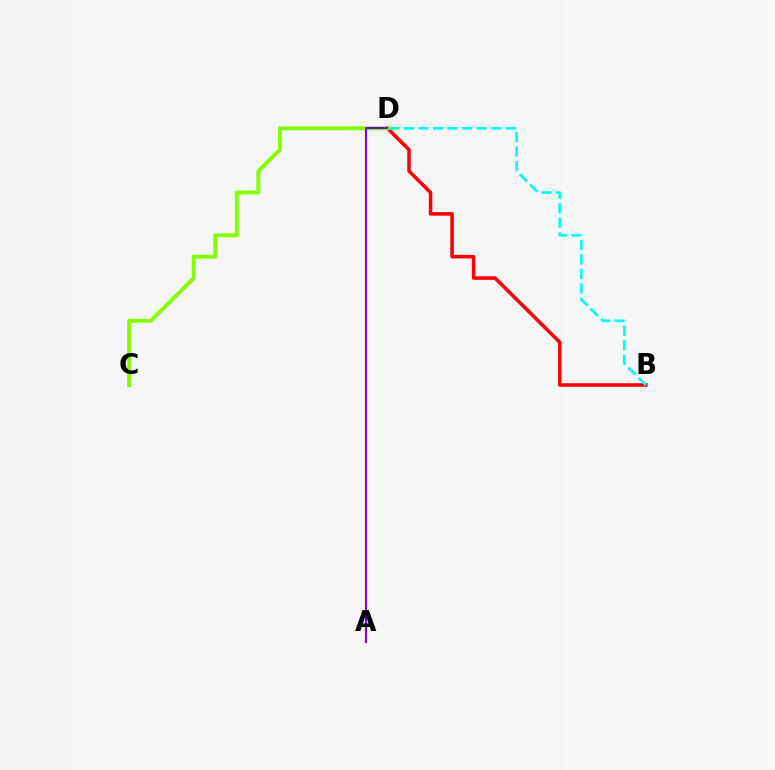{('B', 'D'): [{'color': '#ff0000', 'line_style': 'solid', 'thickness': 2.56}, {'color': '#00fff6', 'line_style': 'dashed', 'thickness': 1.98}], ('C', 'D'): [{'color': '#84ff00', 'line_style': 'solid', 'thickness': 2.82}], ('A', 'D'): [{'color': '#7200ff', 'line_style': 'solid', 'thickness': 1.5}]}